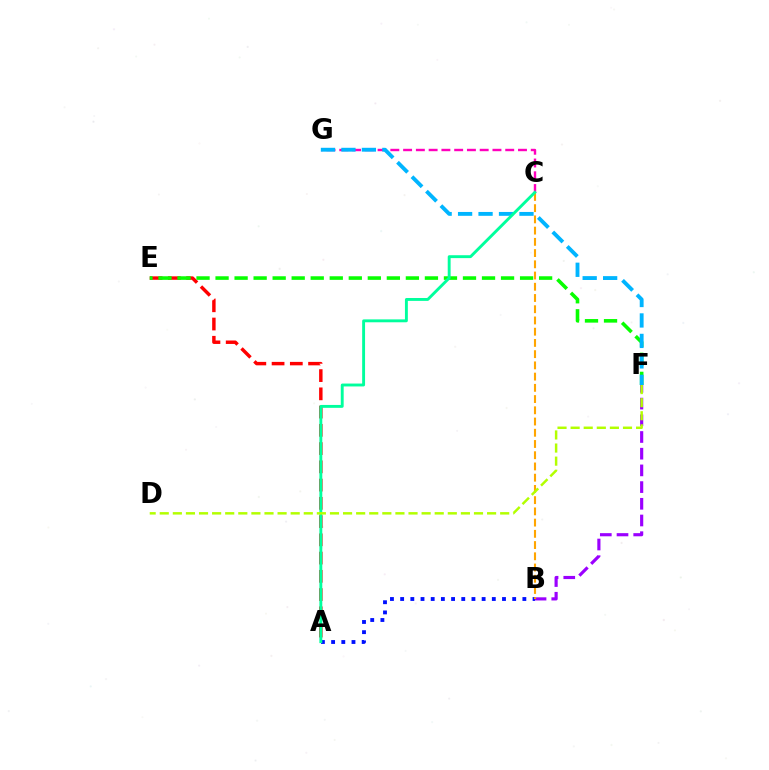{('C', 'G'): [{'color': '#ff00bd', 'line_style': 'dashed', 'thickness': 1.73}], ('A', 'B'): [{'color': '#0010ff', 'line_style': 'dotted', 'thickness': 2.77}], ('A', 'E'): [{'color': '#ff0000', 'line_style': 'dashed', 'thickness': 2.48}], ('B', 'F'): [{'color': '#9b00ff', 'line_style': 'dashed', 'thickness': 2.27}], ('B', 'C'): [{'color': '#ffa500', 'line_style': 'dashed', 'thickness': 1.53}], ('E', 'F'): [{'color': '#08ff00', 'line_style': 'dashed', 'thickness': 2.59}], ('F', 'G'): [{'color': '#00b5ff', 'line_style': 'dashed', 'thickness': 2.78}], ('A', 'C'): [{'color': '#00ff9d', 'line_style': 'solid', 'thickness': 2.08}], ('D', 'F'): [{'color': '#b3ff00', 'line_style': 'dashed', 'thickness': 1.78}]}